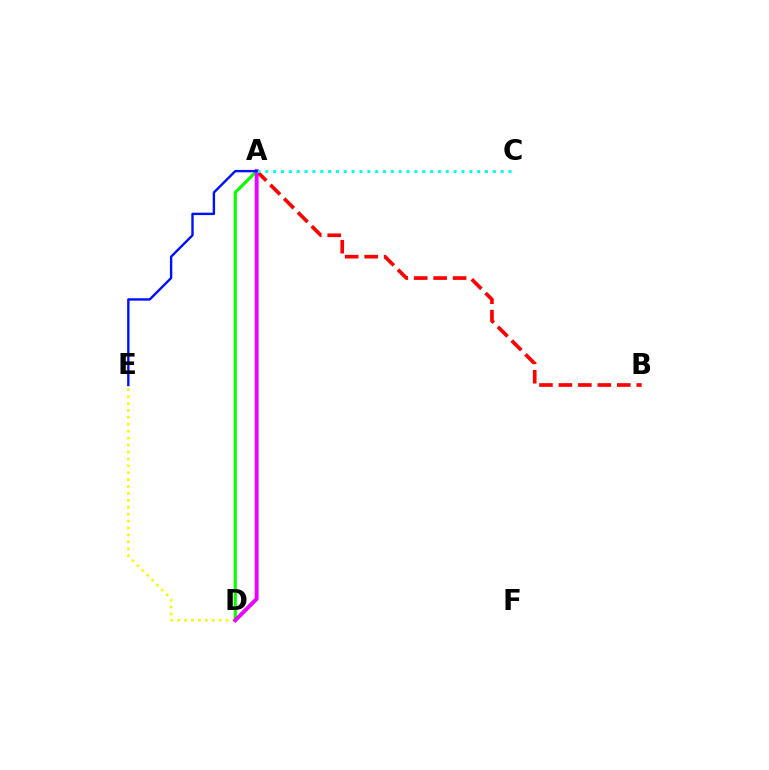{('A', 'D'): [{'color': '#08ff00', 'line_style': 'solid', 'thickness': 2.26}, {'color': '#ee00ff', 'line_style': 'solid', 'thickness': 2.8}], ('D', 'E'): [{'color': '#fcf500', 'line_style': 'dotted', 'thickness': 1.88}], ('A', 'B'): [{'color': '#ff0000', 'line_style': 'dashed', 'thickness': 2.64}], ('A', 'C'): [{'color': '#00fff6', 'line_style': 'dotted', 'thickness': 2.13}], ('A', 'E'): [{'color': '#0010ff', 'line_style': 'solid', 'thickness': 1.72}]}